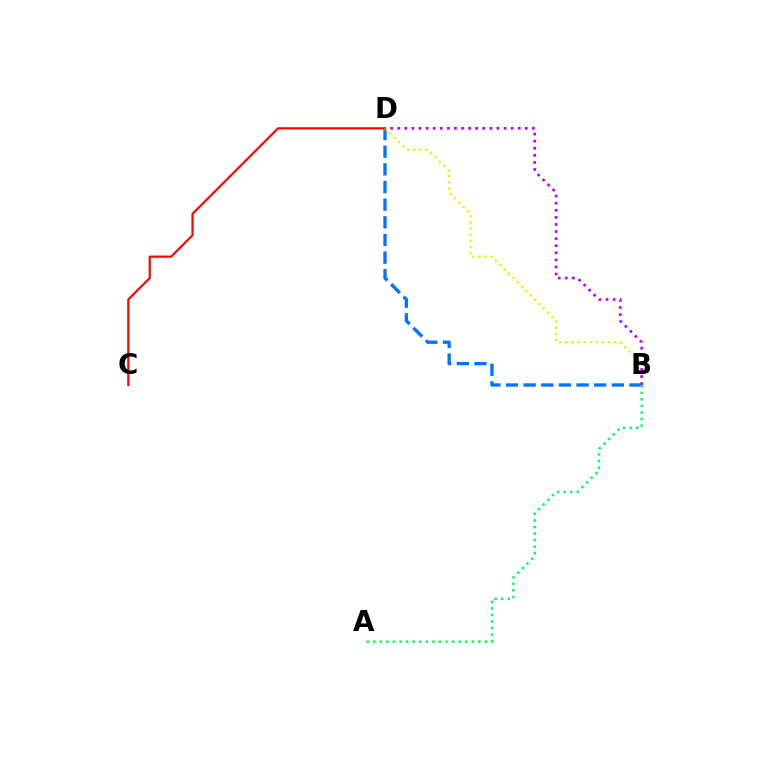{('B', 'D'): [{'color': '#0074ff', 'line_style': 'dashed', 'thickness': 2.4}, {'color': '#d1ff00', 'line_style': 'dotted', 'thickness': 1.67}, {'color': '#b900ff', 'line_style': 'dotted', 'thickness': 1.93}], ('C', 'D'): [{'color': '#ff0000', 'line_style': 'solid', 'thickness': 1.58}], ('A', 'B'): [{'color': '#00ff5c', 'line_style': 'dotted', 'thickness': 1.78}]}